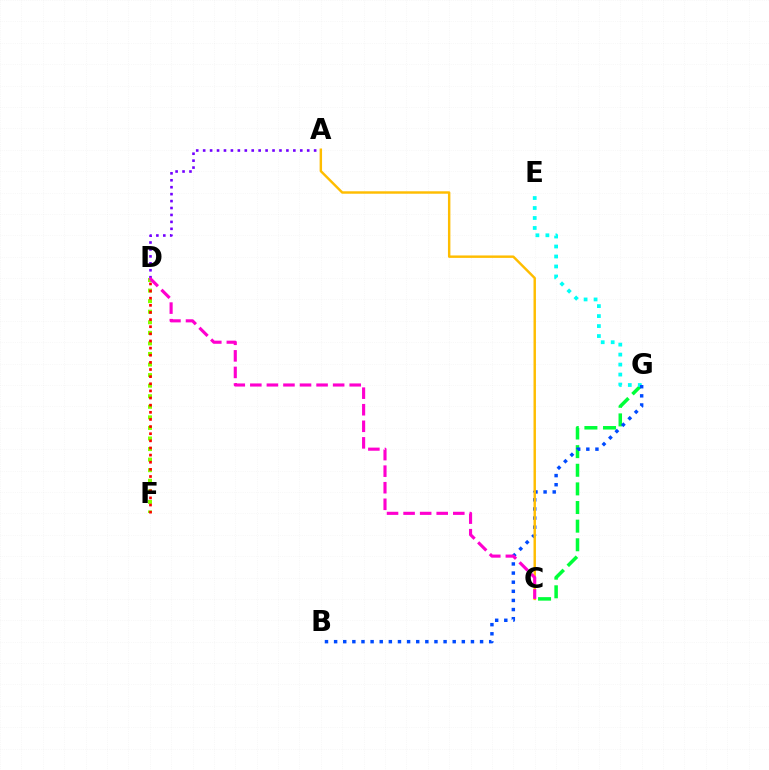{('C', 'G'): [{'color': '#00ff39', 'line_style': 'dashed', 'thickness': 2.53}], ('E', 'G'): [{'color': '#00fff6', 'line_style': 'dotted', 'thickness': 2.71}], ('A', 'D'): [{'color': '#7200ff', 'line_style': 'dotted', 'thickness': 1.88}], ('D', 'F'): [{'color': '#84ff00', 'line_style': 'dotted', 'thickness': 2.87}, {'color': '#ff0000', 'line_style': 'dotted', 'thickness': 1.94}], ('B', 'G'): [{'color': '#004bff', 'line_style': 'dotted', 'thickness': 2.48}], ('A', 'C'): [{'color': '#ffbd00', 'line_style': 'solid', 'thickness': 1.76}], ('C', 'D'): [{'color': '#ff00cf', 'line_style': 'dashed', 'thickness': 2.25}]}